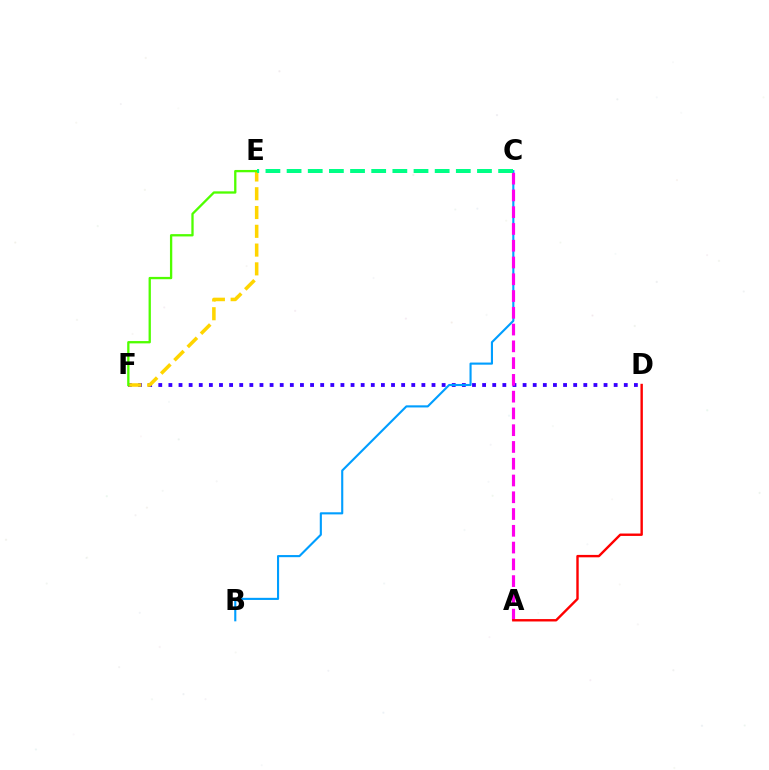{('D', 'F'): [{'color': '#3700ff', 'line_style': 'dotted', 'thickness': 2.75}], ('B', 'C'): [{'color': '#009eff', 'line_style': 'solid', 'thickness': 1.53}], ('E', 'F'): [{'color': '#ffd500', 'line_style': 'dashed', 'thickness': 2.55}, {'color': '#4fff00', 'line_style': 'solid', 'thickness': 1.67}], ('A', 'C'): [{'color': '#ff00ed', 'line_style': 'dashed', 'thickness': 2.28}], ('C', 'E'): [{'color': '#00ff86', 'line_style': 'dashed', 'thickness': 2.87}], ('A', 'D'): [{'color': '#ff0000', 'line_style': 'solid', 'thickness': 1.73}]}